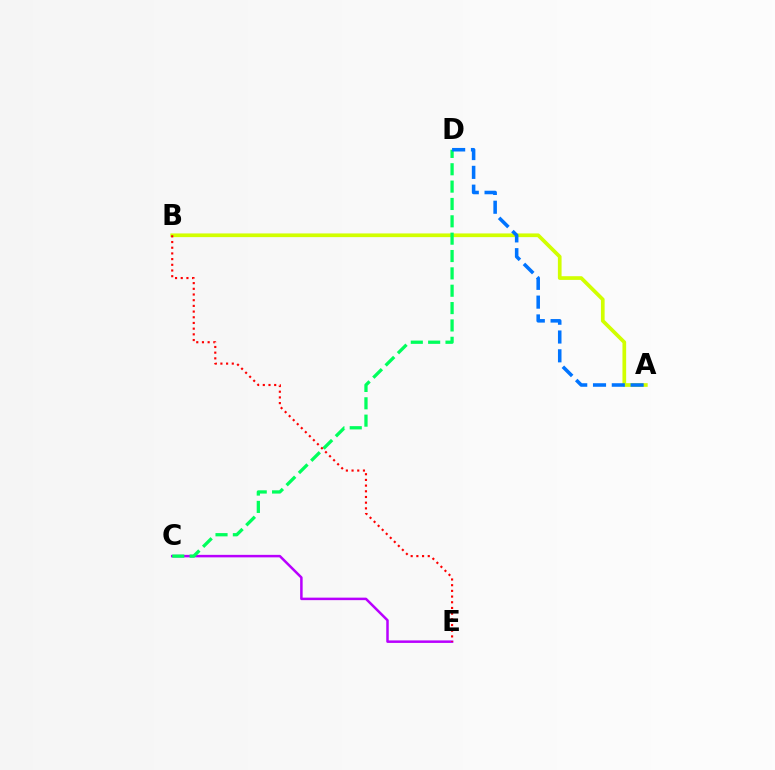{('C', 'E'): [{'color': '#b900ff', 'line_style': 'solid', 'thickness': 1.8}], ('A', 'B'): [{'color': '#d1ff00', 'line_style': 'solid', 'thickness': 2.66}], ('C', 'D'): [{'color': '#00ff5c', 'line_style': 'dashed', 'thickness': 2.36}], ('A', 'D'): [{'color': '#0074ff', 'line_style': 'dashed', 'thickness': 2.55}], ('B', 'E'): [{'color': '#ff0000', 'line_style': 'dotted', 'thickness': 1.55}]}